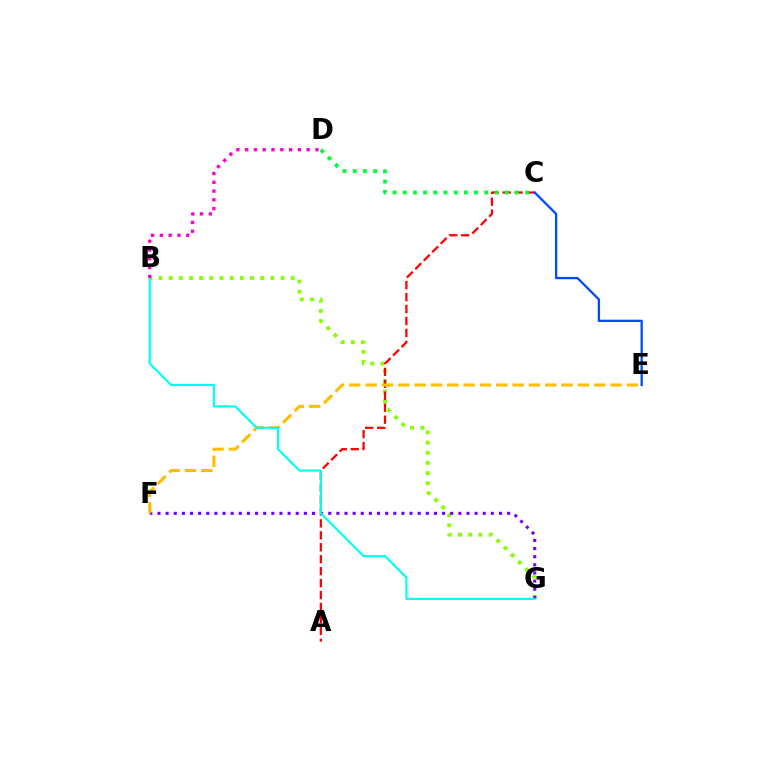{('B', 'G'): [{'color': '#84ff00', 'line_style': 'dotted', 'thickness': 2.76}, {'color': '#00fff6', 'line_style': 'solid', 'thickness': 1.55}], ('F', 'G'): [{'color': '#7200ff', 'line_style': 'dotted', 'thickness': 2.21}], ('A', 'C'): [{'color': '#ff0000', 'line_style': 'dashed', 'thickness': 1.62}], ('E', 'F'): [{'color': '#ffbd00', 'line_style': 'dashed', 'thickness': 2.22}], ('C', 'D'): [{'color': '#00ff39', 'line_style': 'dotted', 'thickness': 2.77}], ('C', 'E'): [{'color': '#004bff', 'line_style': 'solid', 'thickness': 1.66}], ('B', 'D'): [{'color': '#ff00cf', 'line_style': 'dotted', 'thickness': 2.39}]}